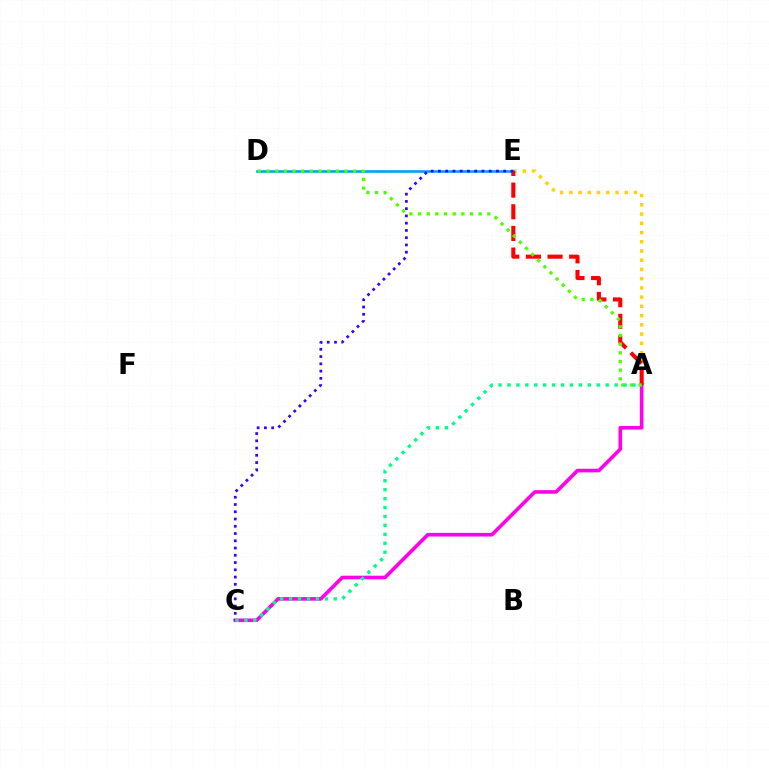{('A', 'E'): [{'color': '#ffd500', 'line_style': 'dotted', 'thickness': 2.51}, {'color': '#ff0000', 'line_style': 'dashed', 'thickness': 2.94}], ('D', 'E'): [{'color': '#009eff', 'line_style': 'solid', 'thickness': 1.86}], ('A', 'C'): [{'color': '#ff00ed', 'line_style': 'solid', 'thickness': 2.6}, {'color': '#00ff86', 'line_style': 'dotted', 'thickness': 2.43}], ('C', 'E'): [{'color': '#3700ff', 'line_style': 'dotted', 'thickness': 1.97}], ('A', 'D'): [{'color': '#4fff00', 'line_style': 'dotted', 'thickness': 2.35}]}